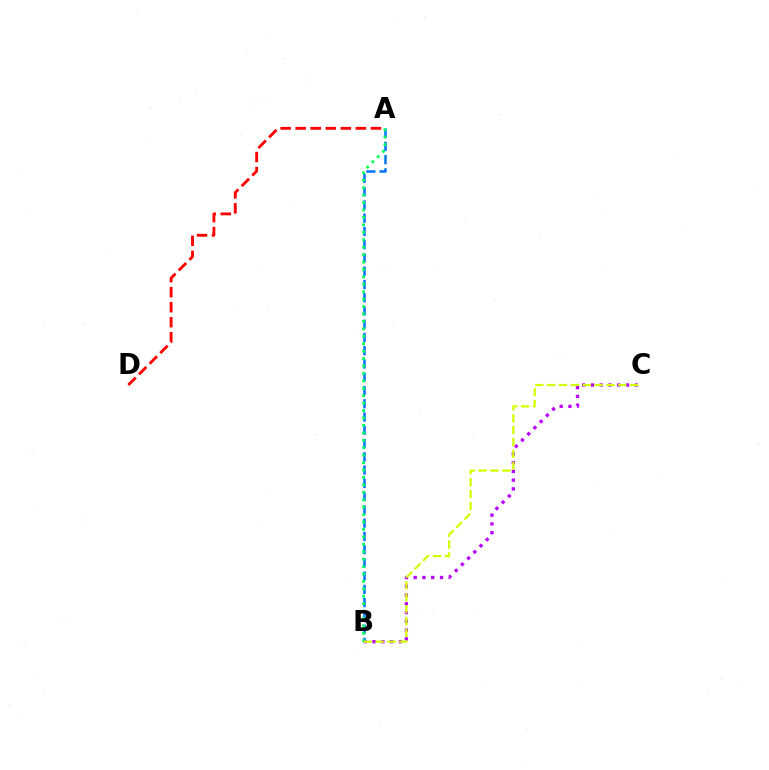{('B', 'C'): [{'color': '#b900ff', 'line_style': 'dotted', 'thickness': 2.38}, {'color': '#d1ff00', 'line_style': 'dashed', 'thickness': 1.61}], ('A', 'B'): [{'color': '#0074ff', 'line_style': 'dashed', 'thickness': 1.8}, {'color': '#00ff5c', 'line_style': 'dotted', 'thickness': 2.02}], ('A', 'D'): [{'color': '#ff0000', 'line_style': 'dashed', 'thickness': 2.04}]}